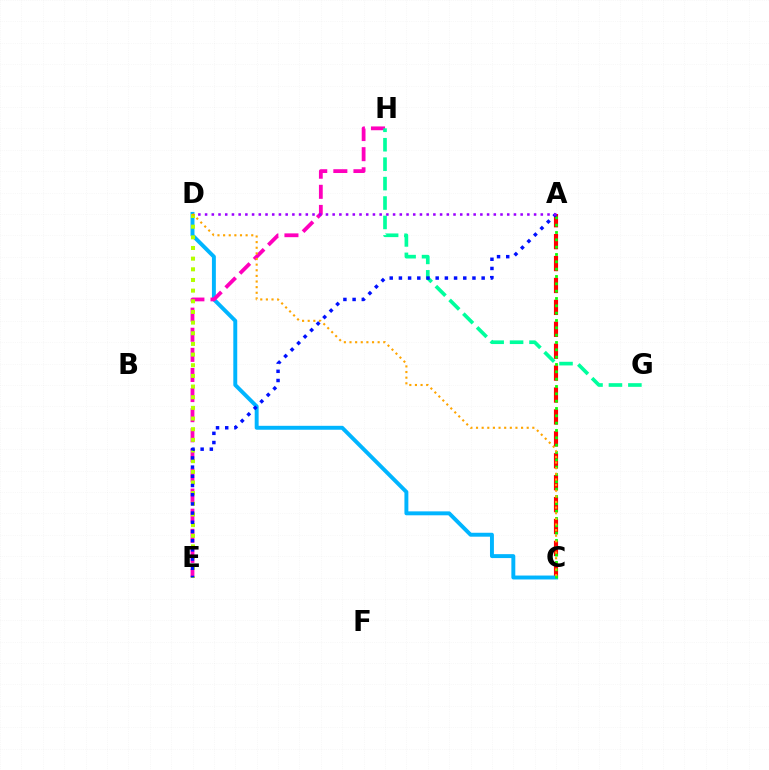{('A', 'C'): [{'color': '#ff0000', 'line_style': 'dashed', 'thickness': 2.98}, {'color': '#08ff00', 'line_style': 'dotted', 'thickness': 1.99}], ('C', 'D'): [{'color': '#00b5ff', 'line_style': 'solid', 'thickness': 2.83}, {'color': '#ffa500', 'line_style': 'dotted', 'thickness': 1.53}], ('E', 'H'): [{'color': '#ff00bd', 'line_style': 'dashed', 'thickness': 2.73}], ('G', 'H'): [{'color': '#00ff9d', 'line_style': 'dashed', 'thickness': 2.64}], ('D', 'E'): [{'color': '#b3ff00', 'line_style': 'dotted', 'thickness': 2.9}], ('A', 'E'): [{'color': '#0010ff', 'line_style': 'dotted', 'thickness': 2.5}], ('A', 'D'): [{'color': '#9b00ff', 'line_style': 'dotted', 'thickness': 1.82}]}